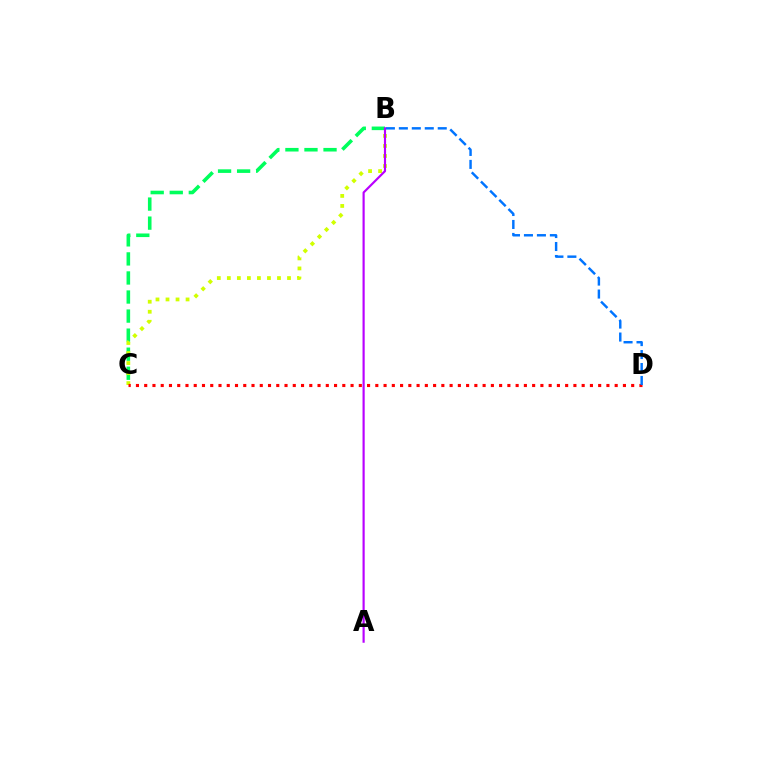{('B', 'C'): [{'color': '#00ff5c', 'line_style': 'dashed', 'thickness': 2.59}, {'color': '#d1ff00', 'line_style': 'dotted', 'thickness': 2.72}], ('A', 'B'): [{'color': '#b900ff', 'line_style': 'solid', 'thickness': 1.56}], ('C', 'D'): [{'color': '#ff0000', 'line_style': 'dotted', 'thickness': 2.24}], ('B', 'D'): [{'color': '#0074ff', 'line_style': 'dashed', 'thickness': 1.76}]}